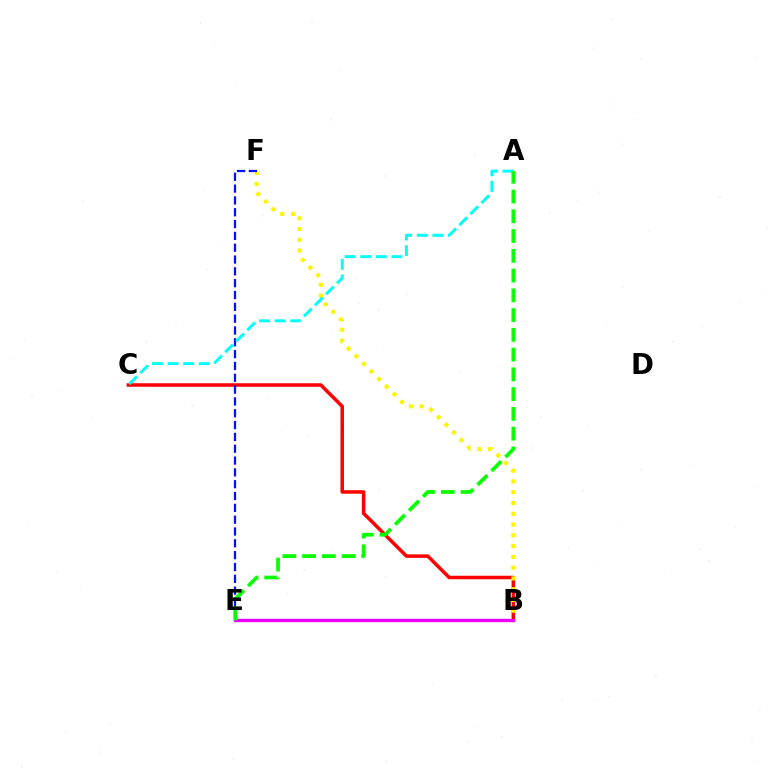{('B', 'C'): [{'color': '#ff0000', 'line_style': 'solid', 'thickness': 2.52}], ('B', 'F'): [{'color': '#fcf500', 'line_style': 'dotted', 'thickness': 2.93}], ('E', 'F'): [{'color': '#0010ff', 'line_style': 'dashed', 'thickness': 1.61}], ('B', 'E'): [{'color': '#ee00ff', 'line_style': 'solid', 'thickness': 2.42}], ('A', 'C'): [{'color': '#00fff6', 'line_style': 'dashed', 'thickness': 2.12}], ('A', 'E'): [{'color': '#08ff00', 'line_style': 'dashed', 'thickness': 2.68}]}